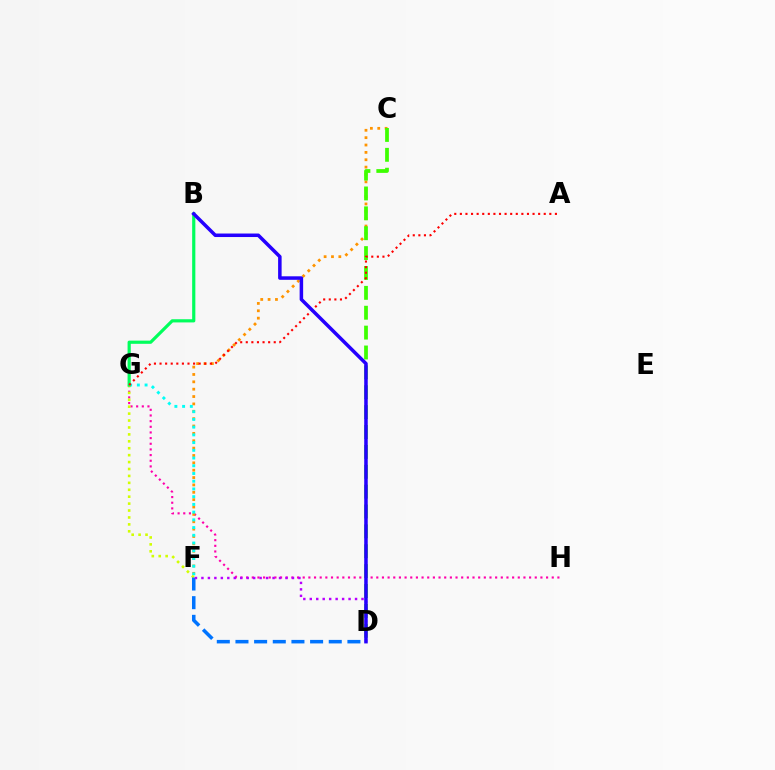{('G', 'H'): [{'color': '#ff00ac', 'line_style': 'dotted', 'thickness': 1.54}], ('C', 'F'): [{'color': '#ff9400', 'line_style': 'dotted', 'thickness': 2.0}], ('F', 'G'): [{'color': '#00fff6', 'line_style': 'dotted', 'thickness': 2.1}, {'color': '#d1ff00', 'line_style': 'dotted', 'thickness': 1.88}], ('C', 'D'): [{'color': '#3dff00', 'line_style': 'dashed', 'thickness': 2.7}], ('B', 'G'): [{'color': '#00ff5c', 'line_style': 'solid', 'thickness': 2.29}], ('A', 'G'): [{'color': '#ff0000', 'line_style': 'dotted', 'thickness': 1.52}], ('D', 'F'): [{'color': '#0074ff', 'line_style': 'dashed', 'thickness': 2.53}, {'color': '#b900ff', 'line_style': 'dotted', 'thickness': 1.76}], ('B', 'D'): [{'color': '#2500ff', 'line_style': 'solid', 'thickness': 2.53}]}